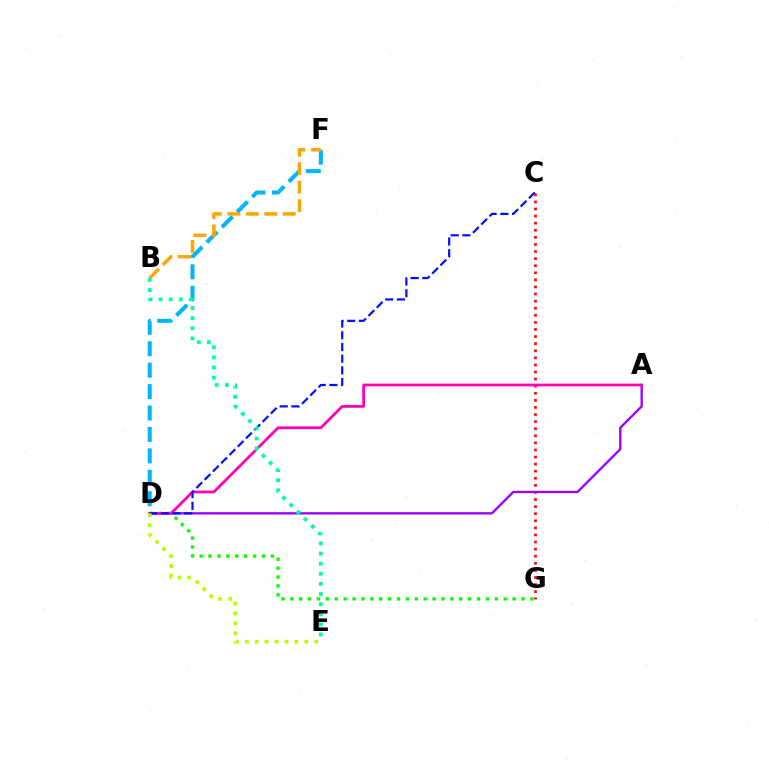{('C', 'G'): [{'color': '#ff0000', 'line_style': 'dotted', 'thickness': 1.93}], ('D', 'F'): [{'color': '#00b5ff', 'line_style': 'dashed', 'thickness': 2.91}], ('A', 'D'): [{'color': '#9b00ff', 'line_style': 'solid', 'thickness': 1.68}, {'color': '#ff00bd', 'line_style': 'solid', 'thickness': 1.98}], ('D', 'G'): [{'color': '#08ff00', 'line_style': 'dotted', 'thickness': 2.42}], ('C', 'D'): [{'color': '#0010ff', 'line_style': 'dashed', 'thickness': 1.59}], ('D', 'E'): [{'color': '#b3ff00', 'line_style': 'dotted', 'thickness': 2.7}], ('B', 'F'): [{'color': '#ffa500', 'line_style': 'dashed', 'thickness': 2.51}], ('B', 'E'): [{'color': '#00ff9d', 'line_style': 'dotted', 'thickness': 2.75}]}